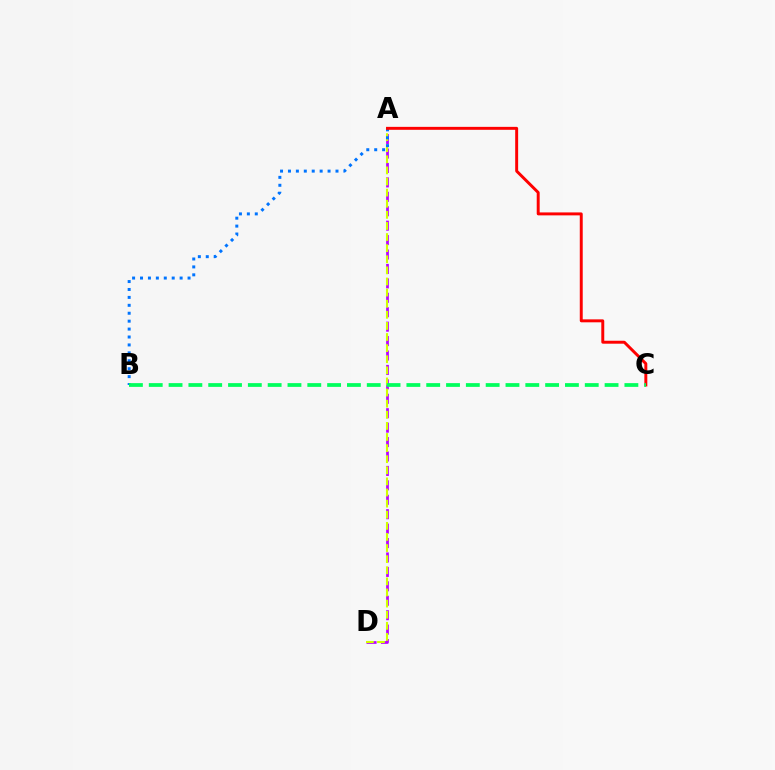{('A', 'D'): [{'color': '#b900ff', 'line_style': 'dashed', 'thickness': 1.96}, {'color': '#d1ff00', 'line_style': 'dashed', 'thickness': 1.51}], ('A', 'B'): [{'color': '#0074ff', 'line_style': 'dotted', 'thickness': 2.15}], ('A', 'C'): [{'color': '#ff0000', 'line_style': 'solid', 'thickness': 2.12}], ('B', 'C'): [{'color': '#00ff5c', 'line_style': 'dashed', 'thickness': 2.69}]}